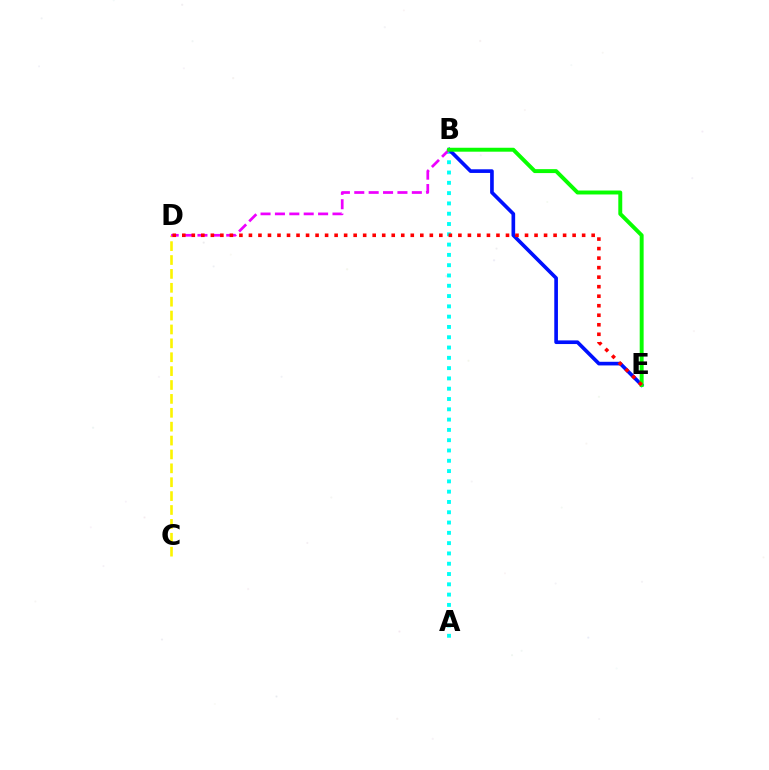{('A', 'B'): [{'color': '#00fff6', 'line_style': 'dotted', 'thickness': 2.8}], ('B', 'E'): [{'color': '#0010ff', 'line_style': 'solid', 'thickness': 2.63}, {'color': '#08ff00', 'line_style': 'solid', 'thickness': 2.83}], ('C', 'D'): [{'color': '#fcf500', 'line_style': 'dashed', 'thickness': 1.89}], ('B', 'D'): [{'color': '#ee00ff', 'line_style': 'dashed', 'thickness': 1.95}], ('D', 'E'): [{'color': '#ff0000', 'line_style': 'dotted', 'thickness': 2.59}]}